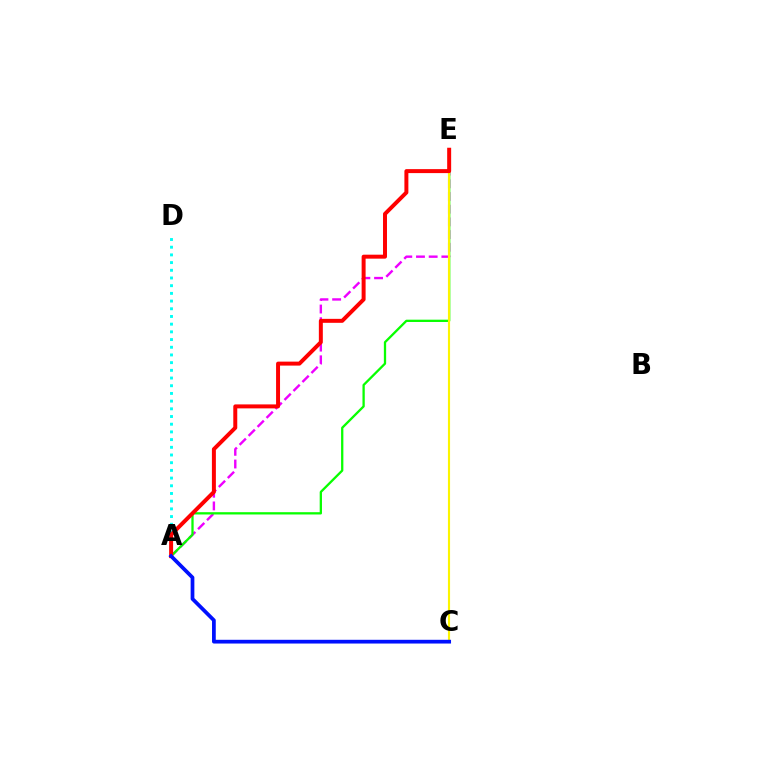{('A', 'E'): [{'color': '#ee00ff', 'line_style': 'dashed', 'thickness': 1.72}, {'color': '#08ff00', 'line_style': 'solid', 'thickness': 1.65}, {'color': '#ff0000', 'line_style': 'solid', 'thickness': 2.86}], ('A', 'D'): [{'color': '#00fff6', 'line_style': 'dotted', 'thickness': 2.09}], ('C', 'E'): [{'color': '#fcf500', 'line_style': 'solid', 'thickness': 1.54}], ('A', 'C'): [{'color': '#0010ff', 'line_style': 'solid', 'thickness': 2.69}]}